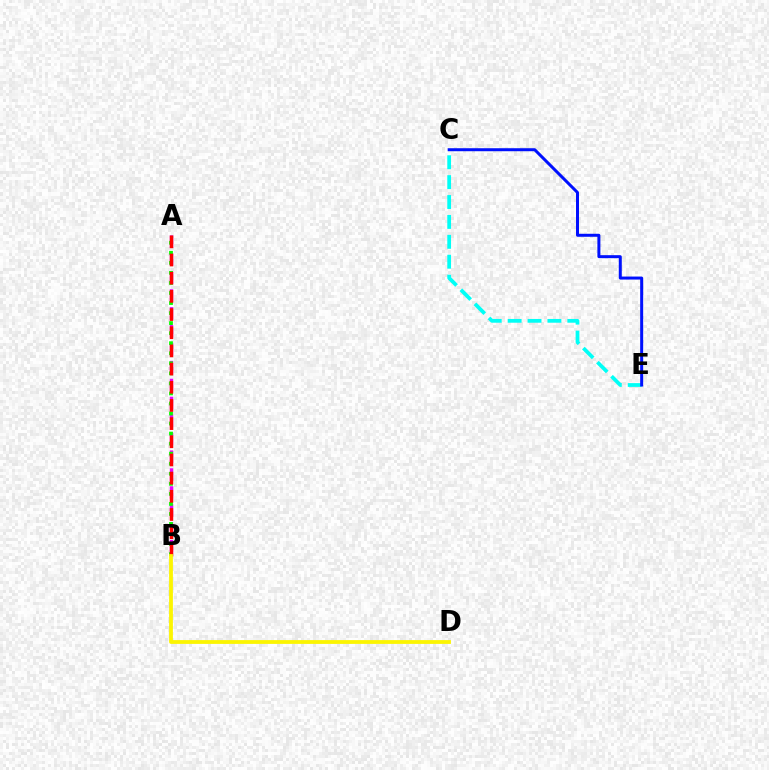{('A', 'B'): [{'color': '#ee00ff', 'line_style': 'dashed', 'thickness': 2.43}, {'color': '#08ff00', 'line_style': 'dotted', 'thickness': 2.73}, {'color': '#ff0000', 'line_style': 'dashed', 'thickness': 2.47}], ('C', 'E'): [{'color': '#00fff6', 'line_style': 'dashed', 'thickness': 2.7}, {'color': '#0010ff', 'line_style': 'solid', 'thickness': 2.16}], ('B', 'D'): [{'color': '#fcf500', 'line_style': 'solid', 'thickness': 2.73}]}